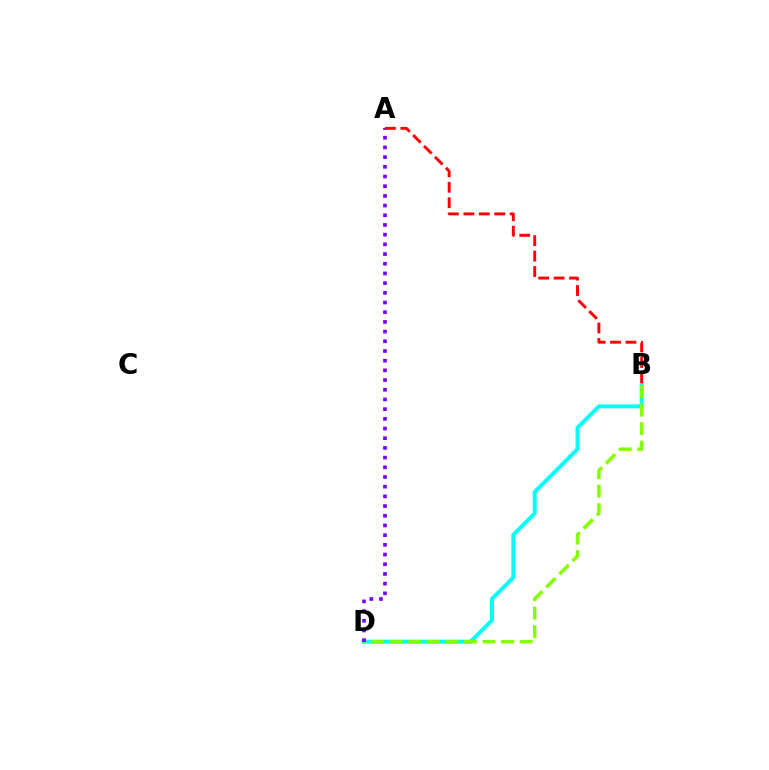{('B', 'D'): [{'color': '#00fff6', 'line_style': 'solid', 'thickness': 2.85}, {'color': '#84ff00', 'line_style': 'dashed', 'thickness': 2.52}], ('A', 'D'): [{'color': '#7200ff', 'line_style': 'dotted', 'thickness': 2.63}], ('A', 'B'): [{'color': '#ff0000', 'line_style': 'dashed', 'thickness': 2.1}]}